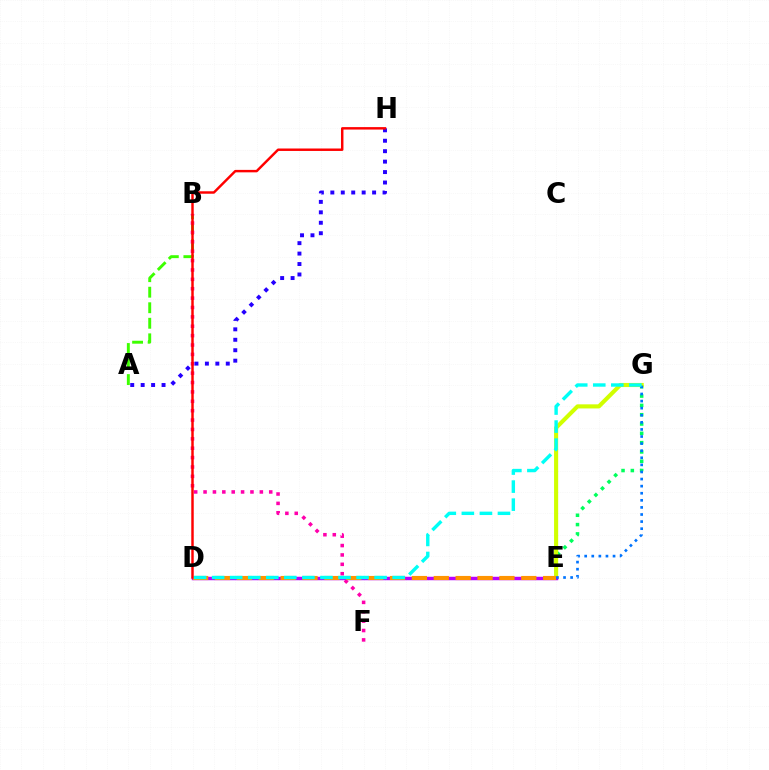{('E', 'G'): [{'color': '#00ff5c', 'line_style': 'dotted', 'thickness': 2.53}, {'color': '#d1ff00', 'line_style': 'solid', 'thickness': 2.95}, {'color': '#0074ff', 'line_style': 'dotted', 'thickness': 1.93}], ('A', 'B'): [{'color': '#3dff00', 'line_style': 'dashed', 'thickness': 2.11}], ('D', 'E'): [{'color': '#b900ff', 'line_style': 'solid', 'thickness': 2.49}, {'color': '#ff9400', 'line_style': 'dashed', 'thickness': 2.97}], ('B', 'F'): [{'color': '#ff00ac', 'line_style': 'dotted', 'thickness': 2.55}], ('A', 'H'): [{'color': '#2500ff', 'line_style': 'dotted', 'thickness': 2.84}], ('D', 'H'): [{'color': '#ff0000', 'line_style': 'solid', 'thickness': 1.76}], ('D', 'G'): [{'color': '#00fff6', 'line_style': 'dashed', 'thickness': 2.45}]}